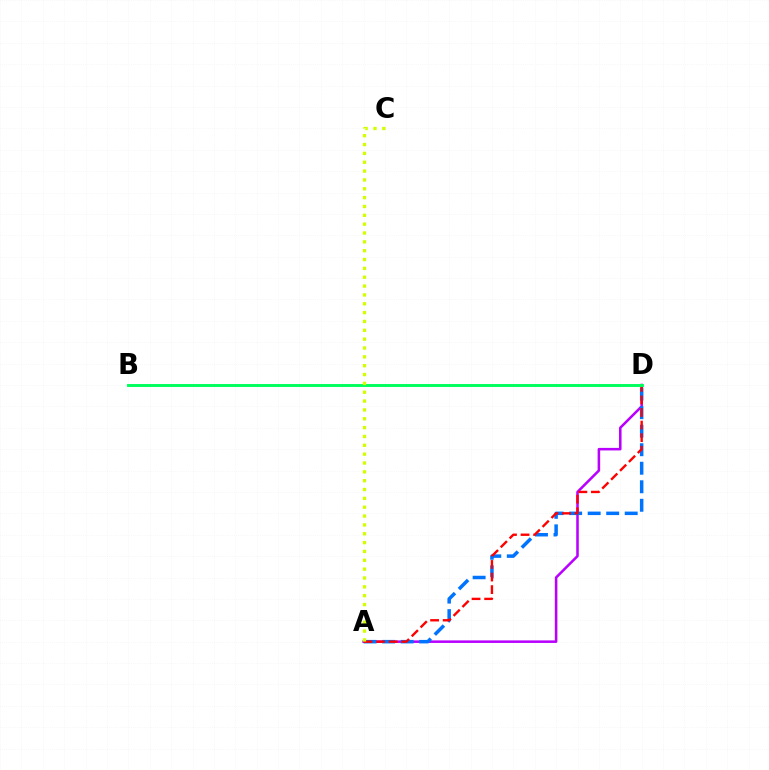{('A', 'D'): [{'color': '#b900ff', 'line_style': 'solid', 'thickness': 1.83}, {'color': '#0074ff', 'line_style': 'dashed', 'thickness': 2.52}, {'color': '#ff0000', 'line_style': 'dashed', 'thickness': 1.71}], ('B', 'D'): [{'color': '#00ff5c', 'line_style': 'solid', 'thickness': 2.1}], ('A', 'C'): [{'color': '#d1ff00', 'line_style': 'dotted', 'thickness': 2.4}]}